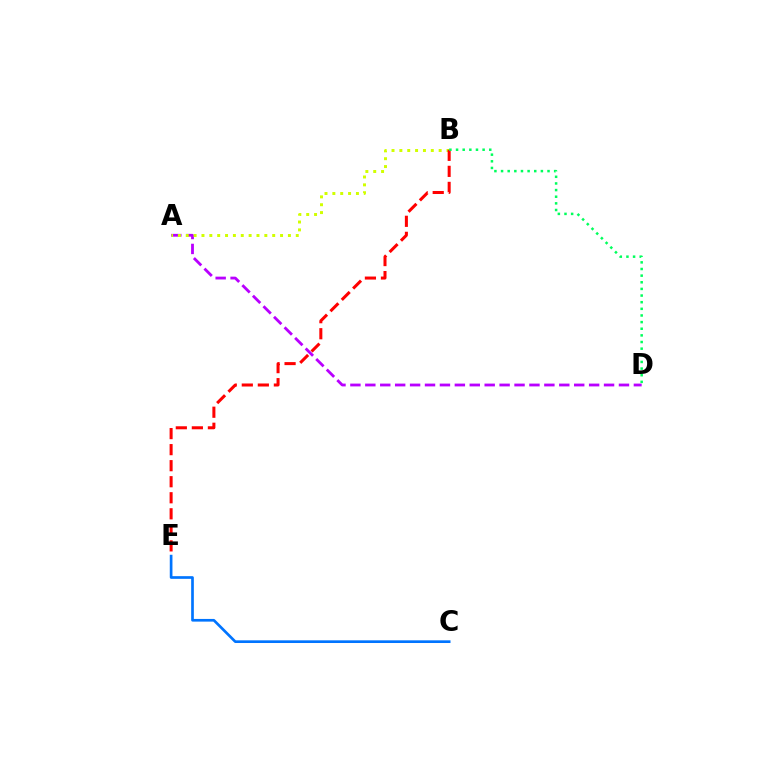{('A', 'D'): [{'color': '#b900ff', 'line_style': 'dashed', 'thickness': 2.03}], ('C', 'E'): [{'color': '#0074ff', 'line_style': 'solid', 'thickness': 1.93}], ('A', 'B'): [{'color': '#d1ff00', 'line_style': 'dotted', 'thickness': 2.14}], ('B', 'E'): [{'color': '#ff0000', 'line_style': 'dashed', 'thickness': 2.18}], ('B', 'D'): [{'color': '#00ff5c', 'line_style': 'dotted', 'thickness': 1.8}]}